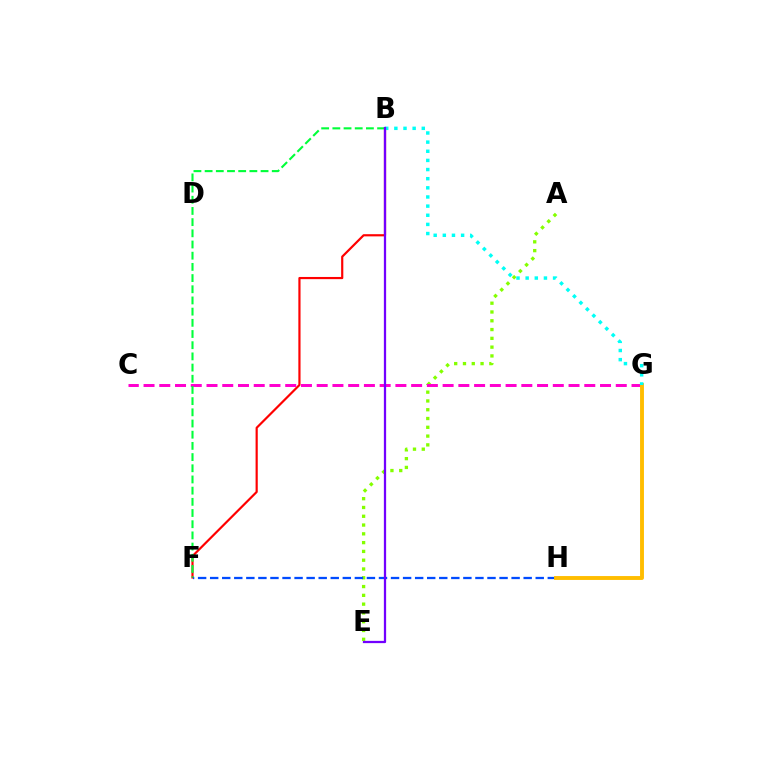{('A', 'E'): [{'color': '#84ff00', 'line_style': 'dotted', 'thickness': 2.39}], ('B', 'F'): [{'color': '#ff0000', 'line_style': 'solid', 'thickness': 1.57}, {'color': '#00ff39', 'line_style': 'dashed', 'thickness': 1.52}], ('C', 'G'): [{'color': '#ff00cf', 'line_style': 'dashed', 'thickness': 2.14}], ('F', 'H'): [{'color': '#004bff', 'line_style': 'dashed', 'thickness': 1.64}], ('G', 'H'): [{'color': '#ffbd00', 'line_style': 'solid', 'thickness': 2.8}], ('B', 'G'): [{'color': '#00fff6', 'line_style': 'dotted', 'thickness': 2.48}], ('B', 'E'): [{'color': '#7200ff', 'line_style': 'solid', 'thickness': 1.63}]}